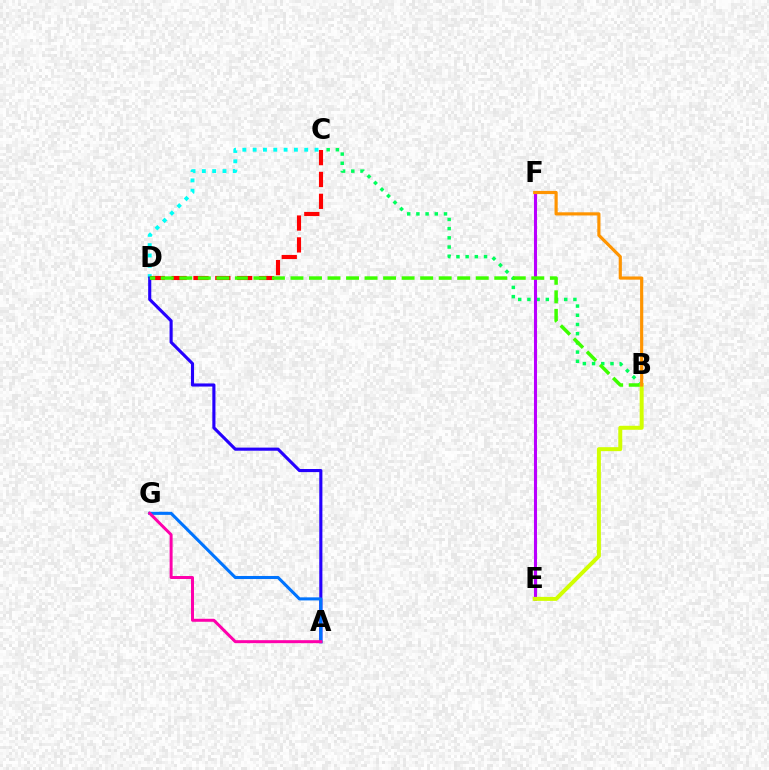{('C', 'D'): [{'color': '#00fff6', 'line_style': 'dotted', 'thickness': 2.8}, {'color': '#ff0000', 'line_style': 'dashed', 'thickness': 2.97}], ('B', 'C'): [{'color': '#00ff5c', 'line_style': 'dotted', 'thickness': 2.5}], ('E', 'F'): [{'color': '#b900ff', 'line_style': 'solid', 'thickness': 2.21}], ('A', 'D'): [{'color': '#2500ff', 'line_style': 'solid', 'thickness': 2.24}], ('B', 'D'): [{'color': '#3dff00', 'line_style': 'dashed', 'thickness': 2.52}], ('B', 'E'): [{'color': '#d1ff00', 'line_style': 'solid', 'thickness': 2.86}], ('B', 'F'): [{'color': '#ff9400', 'line_style': 'solid', 'thickness': 2.28}], ('A', 'G'): [{'color': '#0074ff', 'line_style': 'solid', 'thickness': 2.21}, {'color': '#ff00ac', 'line_style': 'solid', 'thickness': 2.15}]}